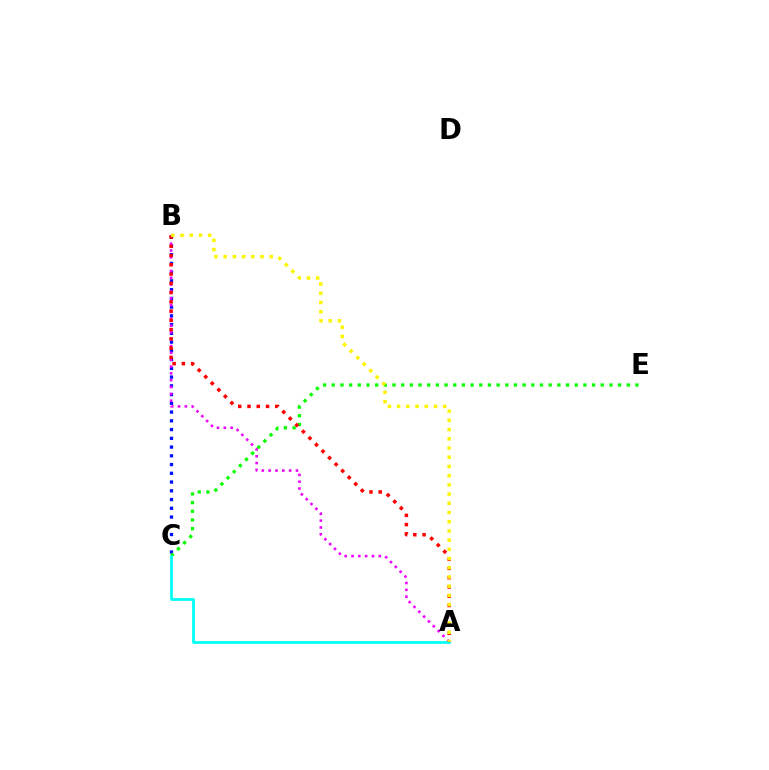{('B', 'C'): [{'color': '#0010ff', 'line_style': 'dotted', 'thickness': 2.38}], ('A', 'B'): [{'color': '#ee00ff', 'line_style': 'dotted', 'thickness': 1.85}, {'color': '#ff0000', 'line_style': 'dotted', 'thickness': 2.52}, {'color': '#fcf500', 'line_style': 'dotted', 'thickness': 2.5}], ('C', 'E'): [{'color': '#08ff00', 'line_style': 'dotted', 'thickness': 2.36}], ('A', 'C'): [{'color': '#00fff6', 'line_style': 'solid', 'thickness': 1.97}]}